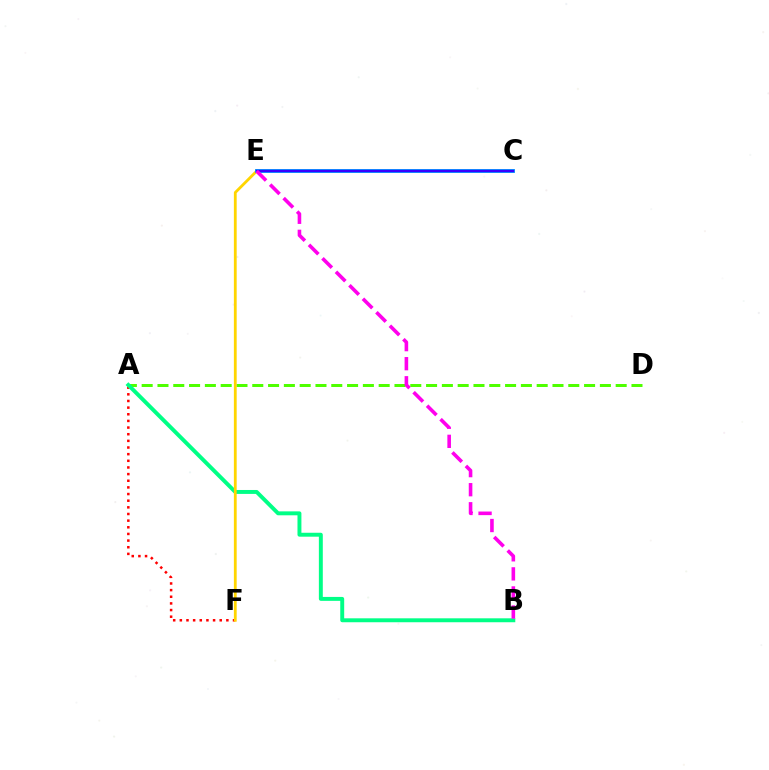{('A', 'D'): [{'color': '#4fff00', 'line_style': 'dashed', 'thickness': 2.15}], ('A', 'F'): [{'color': '#ff0000', 'line_style': 'dotted', 'thickness': 1.81}], ('A', 'B'): [{'color': '#00ff86', 'line_style': 'solid', 'thickness': 2.83}], ('E', 'F'): [{'color': '#ffd500', 'line_style': 'solid', 'thickness': 2.01}], ('C', 'E'): [{'color': '#009eff', 'line_style': 'solid', 'thickness': 2.78}, {'color': '#3700ff', 'line_style': 'solid', 'thickness': 1.72}], ('B', 'E'): [{'color': '#ff00ed', 'line_style': 'dashed', 'thickness': 2.59}]}